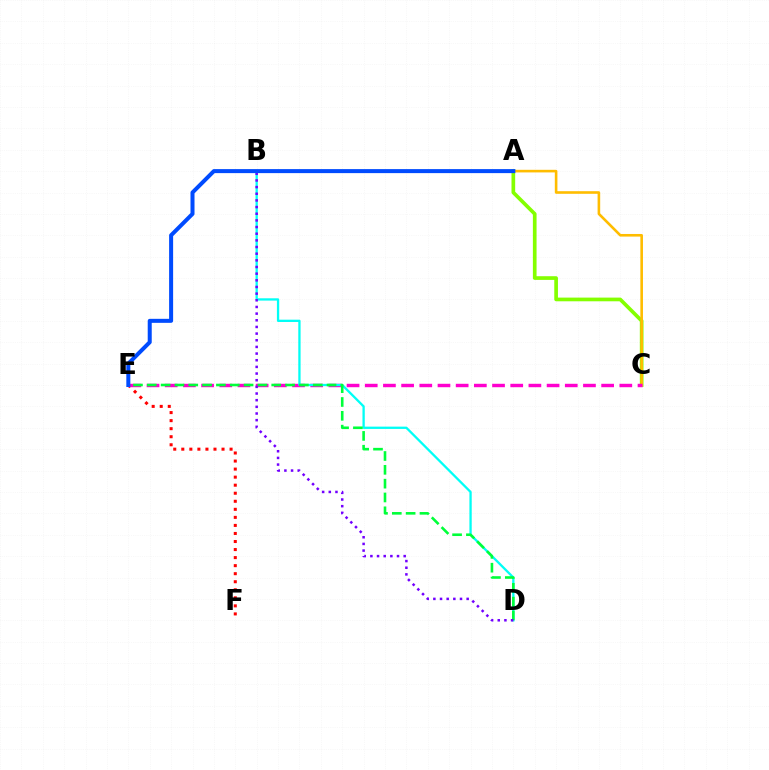{('A', 'C'): [{'color': '#84ff00', 'line_style': 'solid', 'thickness': 2.65}, {'color': '#ffbd00', 'line_style': 'solid', 'thickness': 1.88}], ('E', 'F'): [{'color': '#ff0000', 'line_style': 'dotted', 'thickness': 2.19}], ('C', 'E'): [{'color': '#ff00cf', 'line_style': 'dashed', 'thickness': 2.47}], ('B', 'D'): [{'color': '#00fff6', 'line_style': 'solid', 'thickness': 1.66}, {'color': '#7200ff', 'line_style': 'dotted', 'thickness': 1.81}], ('D', 'E'): [{'color': '#00ff39', 'line_style': 'dashed', 'thickness': 1.88}], ('A', 'E'): [{'color': '#004bff', 'line_style': 'solid', 'thickness': 2.89}]}